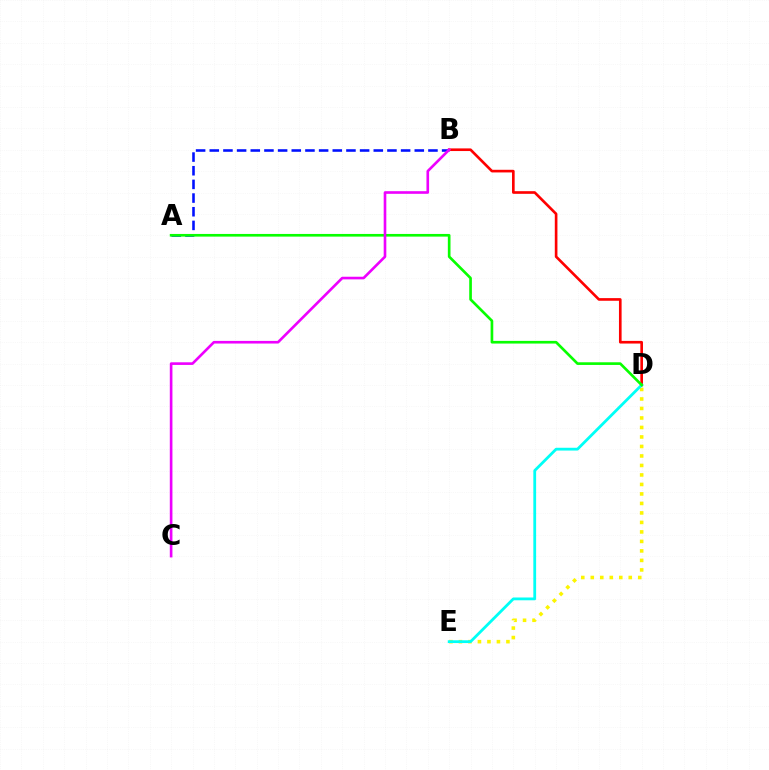{('B', 'D'): [{'color': '#ff0000', 'line_style': 'solid', 'thickness': 1.9}], ('D', 'E'): [{'color': '#fcf500', 'line_style': 'dotted', 'thickness': 2.58}, {'color': '#00fff6', 'line_style': 'solid', 'thickness': 2.01}], ('A', 'B'): [{'color': '#0010ff', 'line_style': 'dashed', 'thickness': 1.86}], ('A', 'D'): [{'color': '#08ff00', 'line_style': 'solid', 'thickness': 1.92}], ('B', 'C'): [{'color': '#ee00ff', 'line_style': 'solid', 'thickness': 1.9}]}